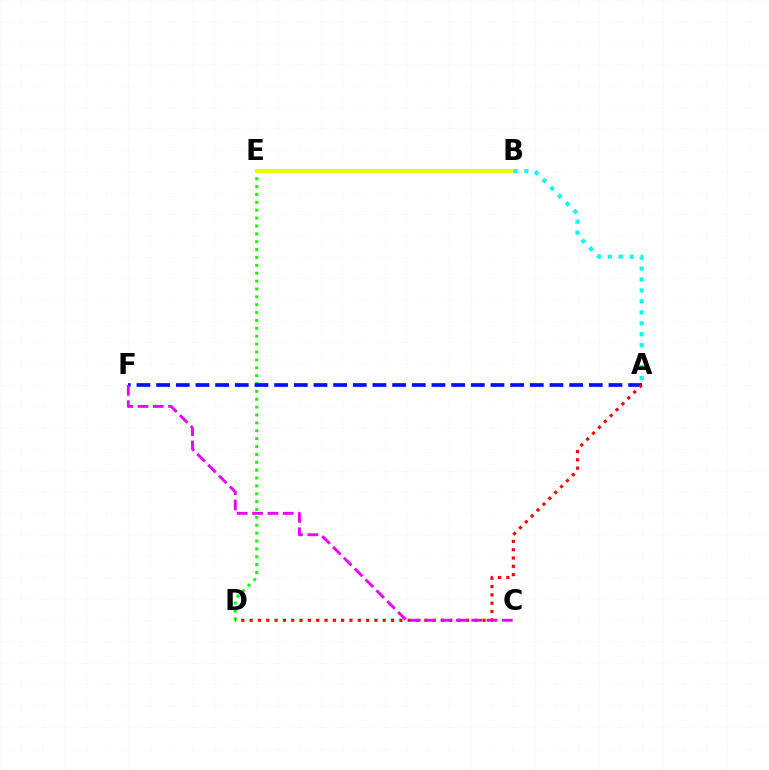{('D', 'E'): [{'color': '#08ff00', 'line_style': 'dotted', 'thickness': 2.14}], ('A', 'F'): [{'color': '#0010ff', 'line_style': 'dashed', 'thickness': 2.67}], ('B', 'E'): [{'color': '#fcf500', 'line_style': 'solid', 'thickness': 2.79}], ('A', 'D'): [{'color': '#ff0000', 'line_style': 'dotted', 'thickness': 2.26}], ('C', 'F'): [{'color': '#ee00ff', 'line_style': 'dashed', 'thickness': 2.08}], ('A', 'B'): [{'color': '#00fff6', 'line_style': 'dotted', 'thickness': 2.97}]}